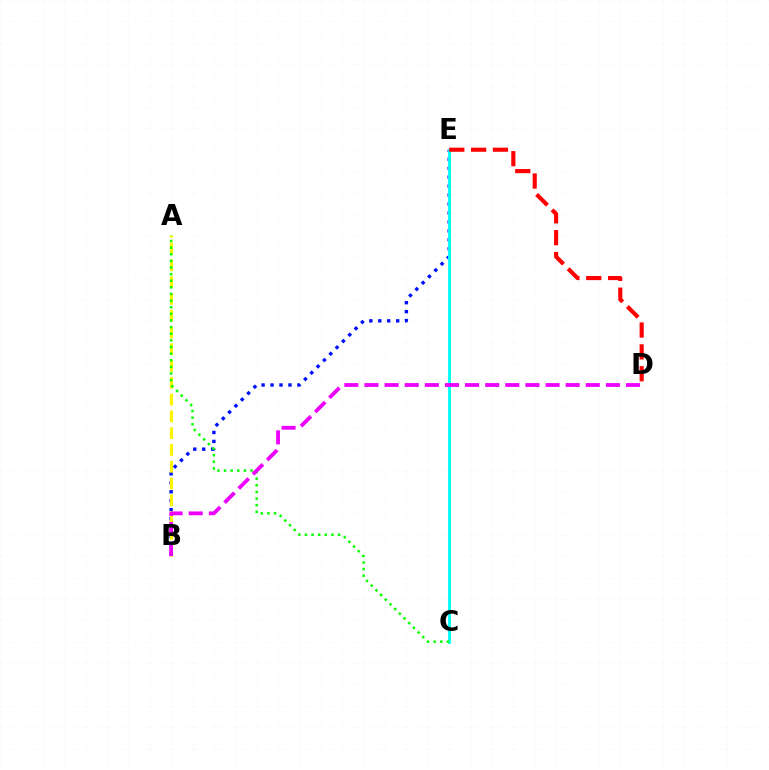{('B', 'E'): [{'color': '#0010ff', 'line_style': 'dotted', 'thickness': 2.43}], ('C', 'E'): [{'color': '#00fff6', 'line_style': 'solid', 'thickness': 2.07}], ('A', 'B'): [{'color': '#fcf500', 'line_style': 'dashed', 'thickness': 2.28}], ('A', 'C'): [{'color': '#08ff00', 'line_style': 'dotted', 'thickness': 1.8}], ('B', 'D'): [{'color': '#ee00ff', 'line_style': 'dashed', 'thickness': 2.73}], ('D', 'E'): [{'color': '#ff0000', 'line_style': 'dashed', 'thickness': 2.97}]}